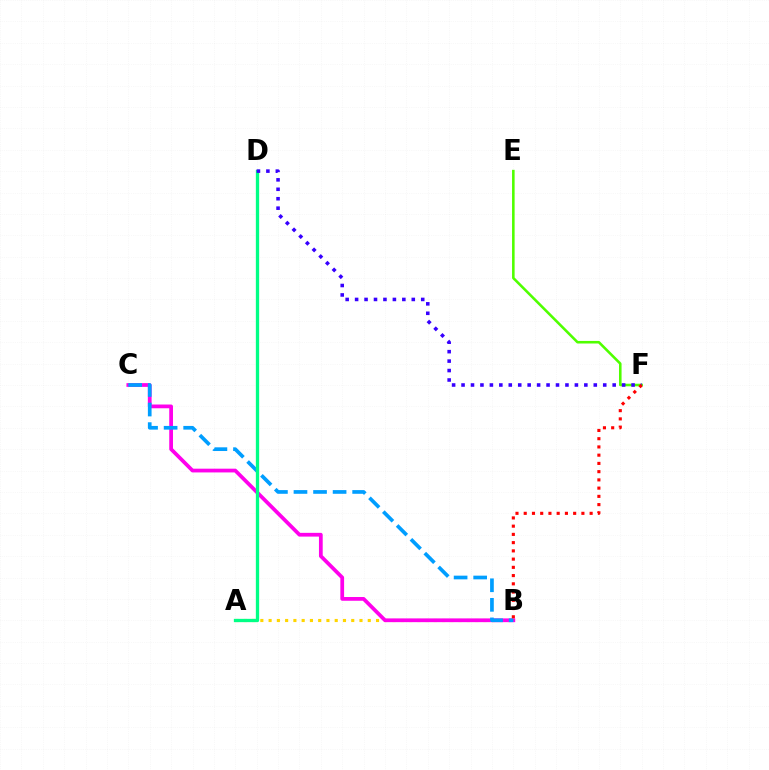{('A', 'B'): [{'color': '#ffd500', 'line_style': 'dotted', 'thickness': 2.24}], ('B', 'C'): [{'color': '#ff00ed', 'line_style': 'solid', 'thickness': 2.7}, {'color': '#009eff', 'line_style': 'dashed', 'thickness': 2.66}], ('E', 'F'): [{'color': '#4fff00', 'line_style': 'solid', 'thickness': 1.85}], ('A', 'D'): [{'color': '#00ff86', 'line_style': 'solid', 'thickness': 2.38}], ('D', 'F'): [{'color': '#3700ff', 'line_style': 'dotted', 'thickness': 2.57}], ('B', 'F'): [{'color': '#ff0000', 'line_style': 'dotted', 'thickness': 2.24}]}